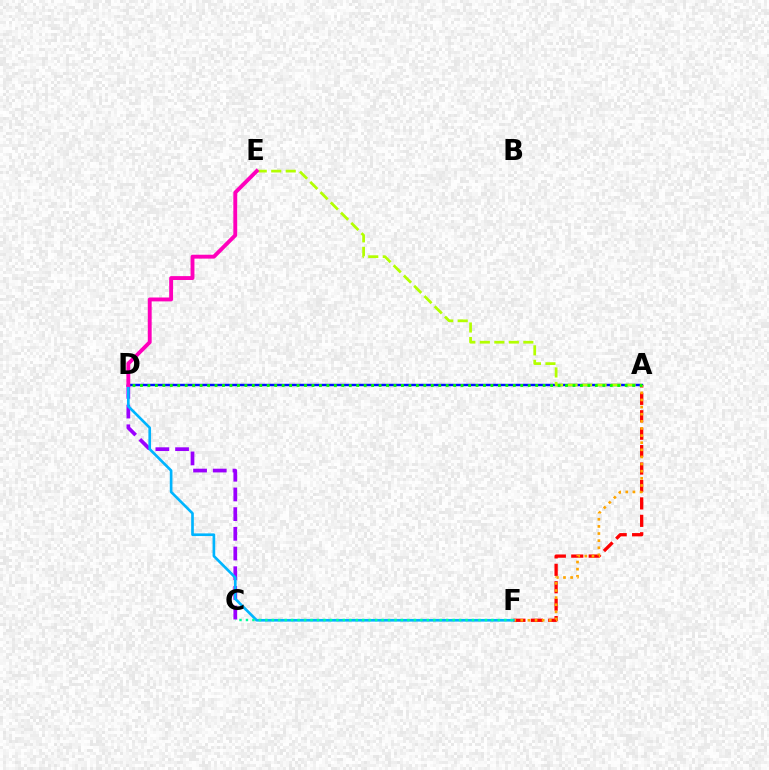{('C', 'D'): [{'color': '#9b00ff', 'line_style': 'dashed', 'thickness': 2.68}], ('A', 'D'): [{'color': '#0010ff', 'line_style': 'solid', 'thickness': 1.76}, {'color': '#08ff00', 'line_style': 'dotted', 'thickness': 2.03}], ('A', 'E'): [{'color': '#b3ff00', 'line_style': 'dashed', 'thickness': 1.97}], ('A', 'F'): [{'color': '#ff0000', 'line_style': 'dashed', 'thickness': 2.37}, {'color': '#ffa500', 'line_style': 'dotted', 'thickness': 1.94}], ('D', 'F'): [{'color': '#00b5ff', 'line_style': 'solid', 'thickness': 1.92}], ('C', 'F'): [{'color': '#00ff9d', 'line_style': 'dotted', 'thickness': 1.75}], ('D', 'E'): [{'color': '#ff00bd', 'line_style': 'solid', 'thickness': 2.8}]}